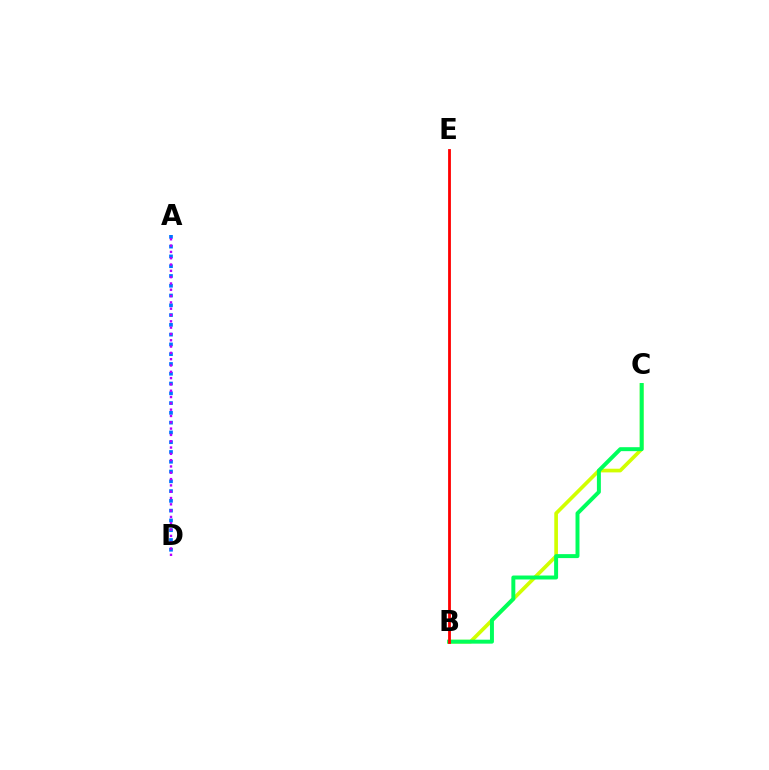{('B', 'C'): [{'color': '#d1ff00', 'line_style': 'solid', 'thickness': 2.64}, {'color': '#00ff5c', 'line_style': 'solid', 'thickness': 2.85}], ('A', 'D'): [{'color': '#0074ff', 'line_style': 'dotted', 'thickness': 2.66}, {'color': '#b900ff', 'line_style': 'dotted', 'thickness': 1.71}], ('B', 'E'): [{'color': '#ff0000', 'line_style': 'solid', 'thickness': 2.02}]}